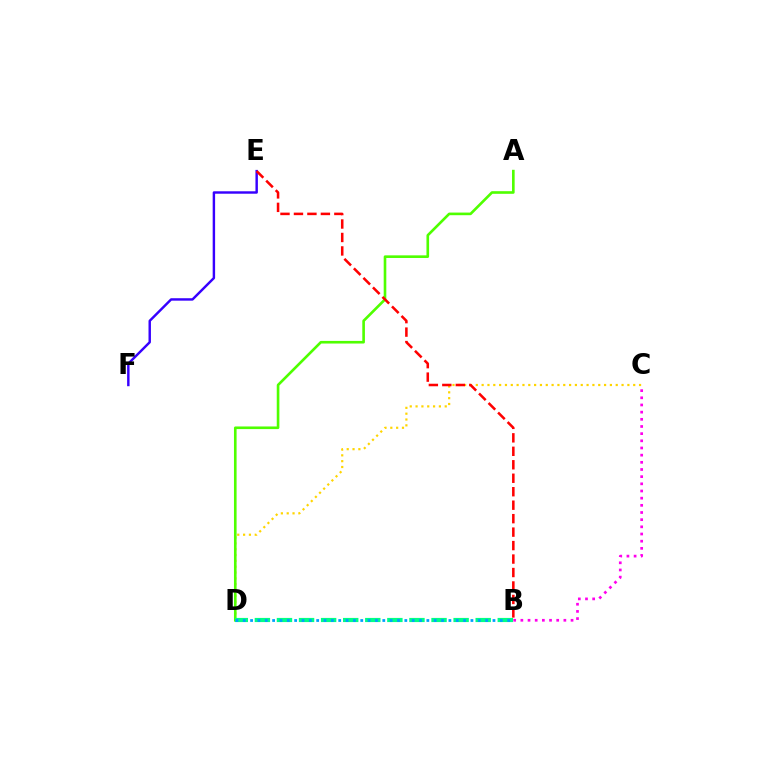{('C', 'D'): [{'color': '#ffd500', 'line_style': 'dotted', 'thickness': 1.58}], ('E', 'F'): [{'color': '#3700ff', 'line_style': 'solid', 'thickness': 1.75}], ('A', 'D'): [{'color': '#4fff00', 'line_style': 'solid', 'thickness': 1.89}], ('B', 'C'): [{'color': '#ff00ed', 'line_style': 'dotted', 'thickness': 1.95}], ('B', 'D'): [{'color': '#00ff86', 'line_style': 'dashed', 'thickness': 3.0}, {'color': '#009eff', 'line_style': 'dotted', 'thickness': 2.0}], ('B', 'E'): [{'color': '#ff0000', 'line_style': 'dashed', 'thickness': 1.83}]}